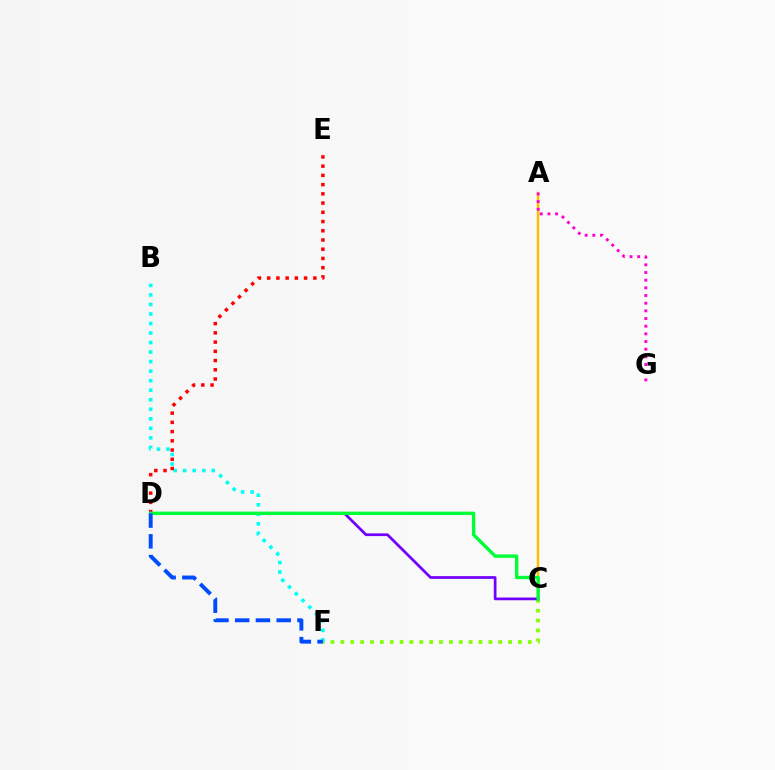{('A', 'C'): [{'color': '#ffbd00', 'line_style': 'solid', 'thickness': 1.79}], ('A', 'G'): [{'color': '#ff00cf', 'line_style': 'dotted', 'thickness': 2.08}], ('C', 'F'): [{'color': '#84ff00', 'line_style': 'dotted', 'thickness': 2.68}], ('B', 'F'): [{'color': '#00fff6', 'line_style': 'dotted', 'thickness': 2.59}], ('D', 'E'): [{'color': '#ff0000', 'line_style': 'dotted', 'thickness': 2.51}], ('C', 'D'): [{'color': '#7200ff', 'line_style': 'solid', 'thickness': 1.96}, {'color': '#00ff39', 'line_style': 'solid', 'thickness': 2.43}], ('D', 'F'): [{'color': '#004bff', 'line_style': 'dashed', 'thickness': 2.82}]}